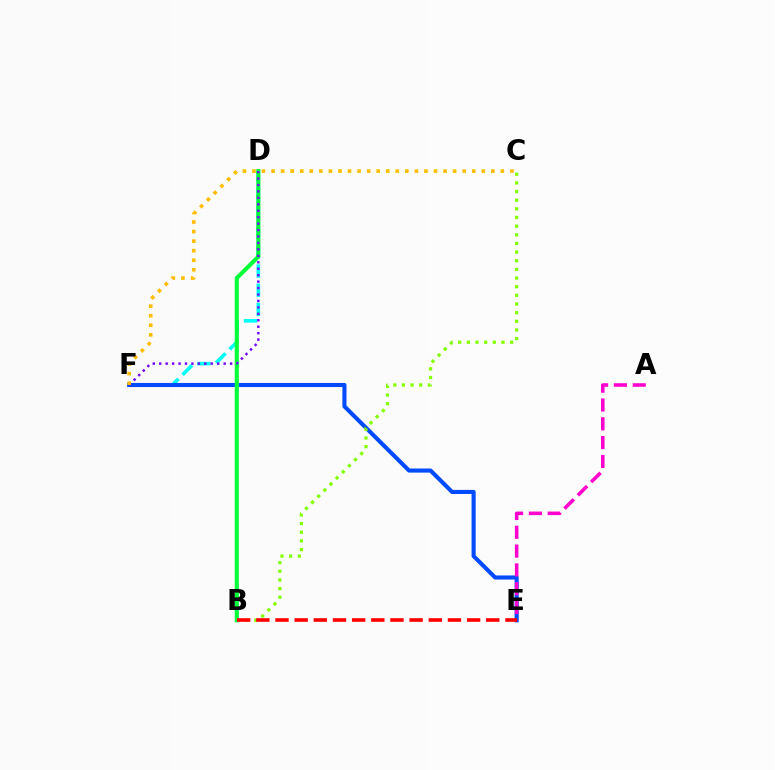{('D', 'F'): [{'color': '#00fff6', 'line_style': 'dashed', 'thickness': 2.61}, {'color': '#7200ff', 'line_style': 'dotted', 'thickness': 1.75}], ('E', 'F'): [{'color': '#004bff', 'line_style': 'solid', 'thickness': 2.95}], ('B', 'D'): [{'color': '#00ff39', 'line_style': 'solid', 'thickness': 2.96}], ('B', 'C'): [{'color': '#84ff00', 'line_style': 'dotted', 'thickness': 2.35}], ('A', 'E'): [{'color': '#ff00cf', 'line_style': 'dashed', 'thickness': 2.56}], ('C', 'F'): [{'color': '#ffbd00', 'line_style': 'dotted', 'thickness': 2.6}], ('B', 'E'): [{'color': '#ff0000', 'line_style': 'dashed', 'thickness': 2.6}]}